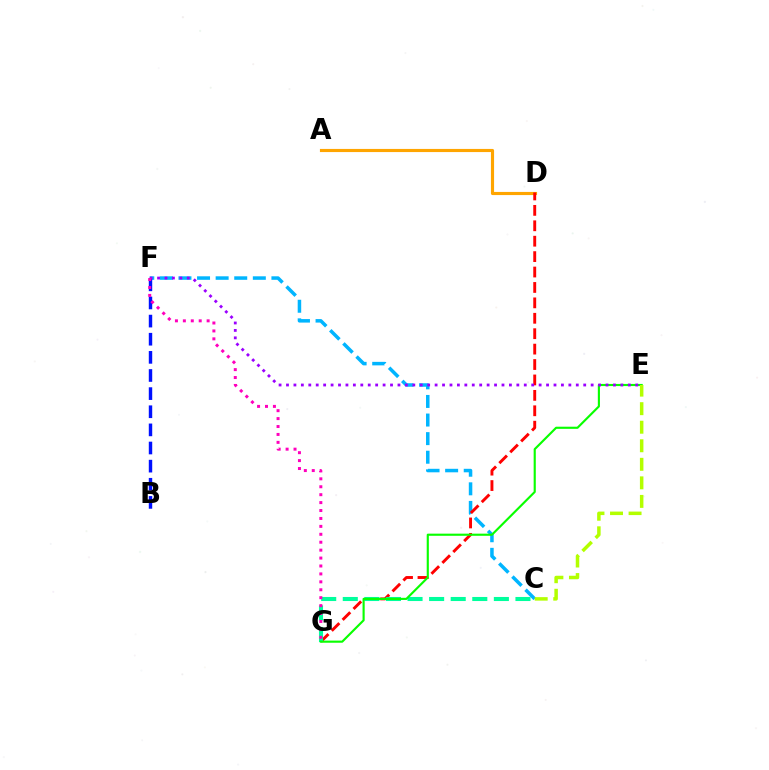{('A', 'D'): [{'color': '#ffa500', 'line_style': 'solid', 'thickness': 2.26}], ('C', 'F'): [{'color': '#00b5ff', 'line_style': 'dashed', 'thickness': 2.53}], ('D', 'G'): [{'color': '#ff0000', 'line_style': 'dashed', 'thickness': 2.09}], ('C', 'G'): [{'color': '#00ff9d', 'line_style': 'dashed', 'thickness': 2.93}], ('E', 'G'): [{'color': '#08ff00', 'line_style': 'solid', 'thickness': 1.54}], ('B', 'F'): [{'color': '#0010ff', 'line_style': 'dashed', 'thickness': 2.46}], ('E', 'F'): [{'color': '#9b00ff', 'line_style': 'dotted', 'thickness': 2.02}], ('C', 'E'): [{'color': '#b3ff00', 'line_style': 'dashed', 'thickness': 2.52}], ('F', 'G'): [{'color': '#ff00bd', 'line_style': 'dotted', 'thickness': 2.15}]}